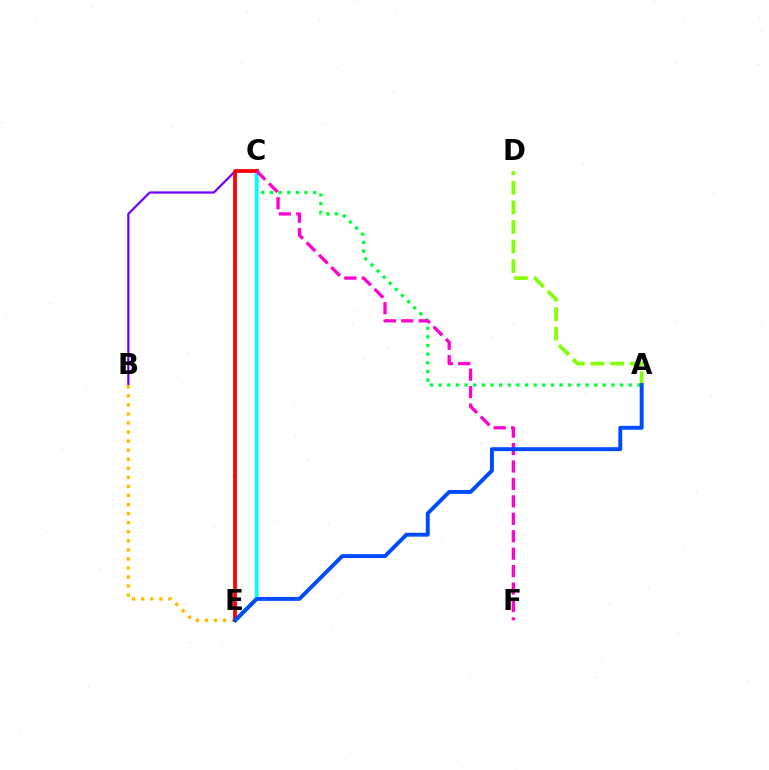{('A', 'C'): [{'color': '#00ff39', 'line_style': 'dotted', 'thickness': 2.35}], ('C', 'E'): [{'color': '#00fff6', 'line_style': 'solid', 'thickness': 2.73}, {'color': '#ff0000', 'line_style': 'solid', 'thickness': 2.7}], ('B', 'C'): [{'color': '#7200ff', 'line_style': 'solid', 'thickness': 1.6}], ('B', 'E'): [{'color': '#ffbd00', 'line_style': 'dotted', 'thickness': 2.46}], ('C', 'F'): [{'color': '#ff00cf', 'line_style': 'dashed', 'thickness': 2.37}], ('A', 'D'): [{'color': '#84ff00', 'line_style': 'dashed', 'thickness': 2.66}], ('A', 'E'): [{'color': '#004bff', 'line_style': 'solid', 'thickness': 2.81}]}